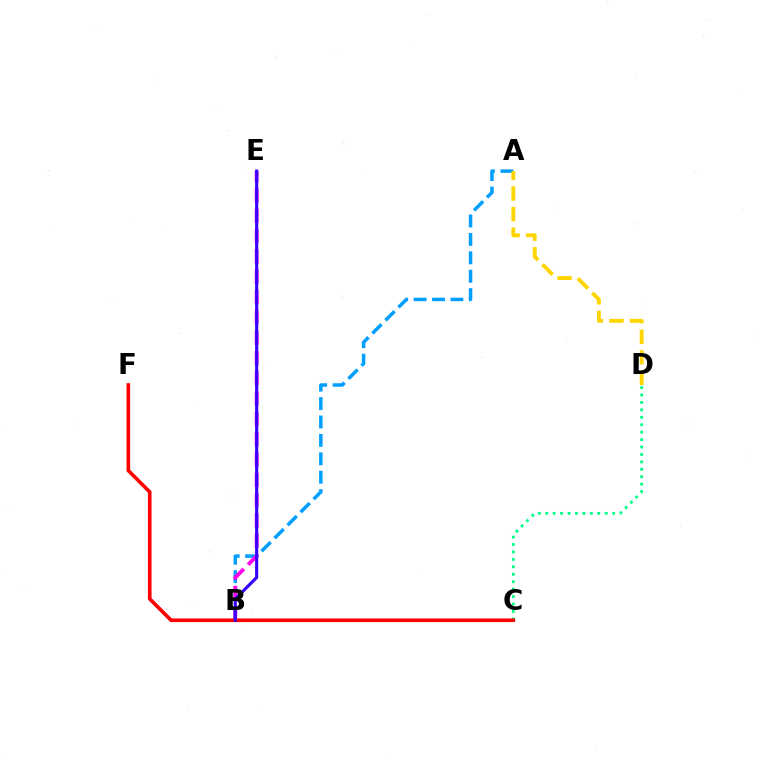{('A', 'B'): [{'color': '#009eff', 'line_style': 'dashed', 'thickness': 2.5}], ('C', 'D'): [{'color': '#00ff86', 'line_style': 'dotted', 'thickness': 2.02}], ('B', 'E'): [{'color': '#ff00ed', 'line_style': 'dashed', 'thickness': 2.76}, {'color': '#3700ff', 'line_style': 'solid', 'thickness': 2.25}], ('B', 'C'): [{'color': '#4fff00', 'line_style': 'solid', 'thickness': 2.09}], ('C', 'F'): [{'color': '#ff0000', 'line_style': 'solid', 'thickness': 2.62}], ('A', 'D'): [{'color': '#ffd500', 'line_style': 'dashed', 'thickness': 2.79}]}